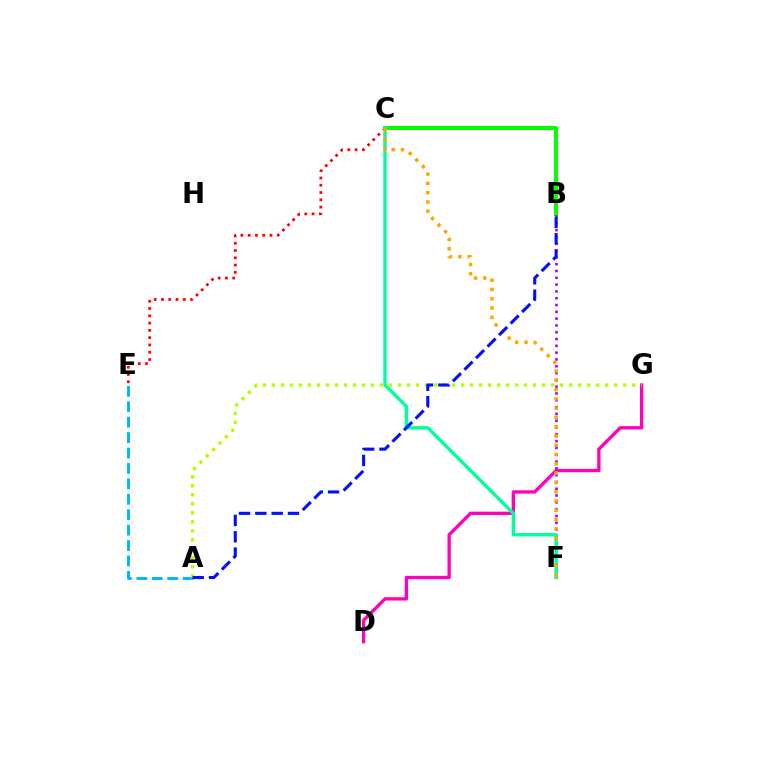{('C', 'E'): [{'color': '#ff0000', 'line_style': 'dotted', 'thickness': 1.98}], ('B', 'C'): [{'color': '#08ff00', 'line_style': 'solid', 'thickness': 2.87}], ('D', 'G'): [{'color': '#ff00bd', 'line_style': 'solid', 'thickness': 2.4}], ('A', 'E'): [{'color': '#00b5ff', 'line_style': 'dashed', 'thickness': 2.1}], ('B', 'F'): [{'color': '#9b00ff', 'line_style': 'dotted', 'thickness': 1.85}], ('C', 'F'): [{'color': '#00ff9d', 'line_style': 'solid', 'thickness': 2.43}, {'color': '#ffa500', 'line_style': 'dotted', 'thickness': 2.52}], ('A', 'G'): [{'color': '#b3ff00', 'line_style': 'dotted', 'thickness': 2.45}], ('A', 'B'): [{'color': '#0010ff', 'line_style': 'dashed', 'thickness': 2.22}]}